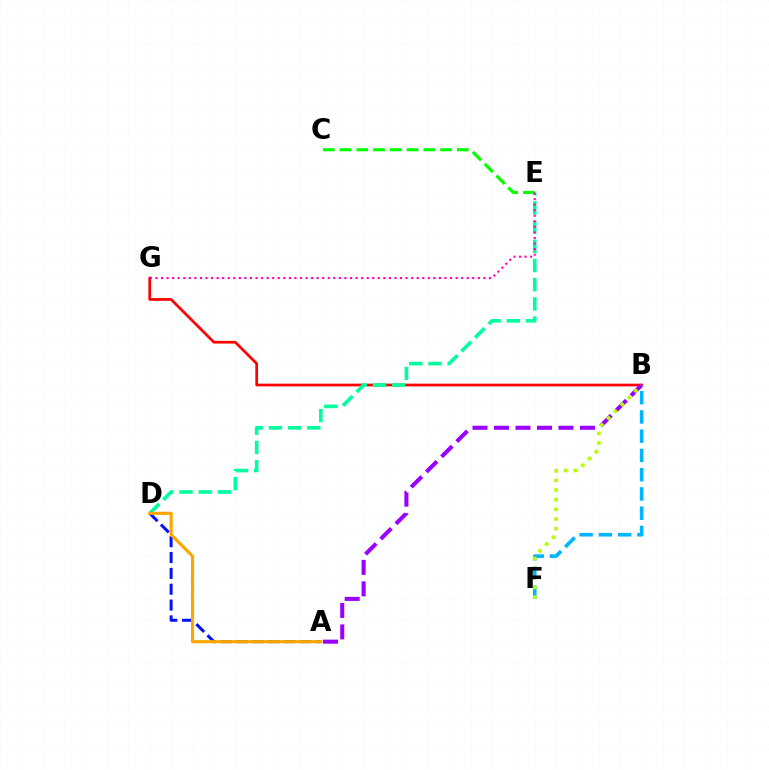{('A', 'D'): [{'color': '#0010ff', 'line_style': 'dashed', 'thickness': 2.15}, {'color': '#ffa500', 'line_style': 'solid', 'thickness': 2.25}], ('B', 'G'): [{'color': '#ff0000', 'line_style': 'solid', 'thickness': 1.95}], ('D', 'E'): [{'color': '#00ff9d', 'line_style': 'dashed', 'thickness': 2.61}], ('C', 'E'): [{'color': '#08ff00', 'line_style': 'dashed', 'thickness': 2.28}], ('B', 'F'): [{'color': '#00b5ff', 'line_style': 'dashed', 'thickness': 2.62}, {'color': '#b3ff00', 'line_style': 'dotted', 'thickness': 2.62}], ('A', 'B'): [{'color': '#9b00ff', 'line_style': 'dashed', 'thickness': 2.92}], ('E', 'G'): [{'color': '#ff00bd', 'line_style': 'dotted', 'thickness': 1.51}]}